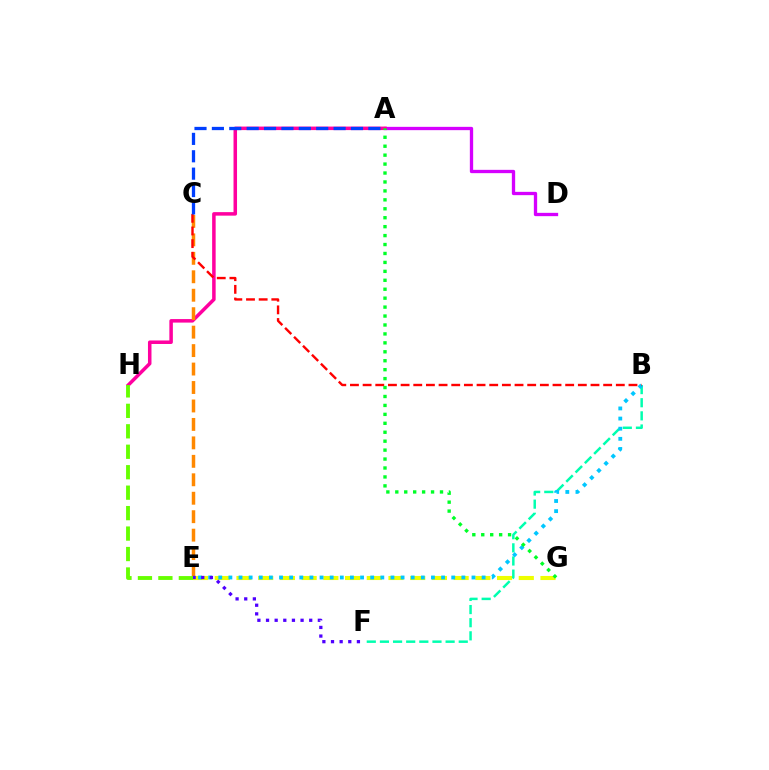{('E', 'G'): [{'color': '#eeff00', 'line_style': 'dashed', 'thickness': 2.95}], ('A', 'D'): [{'color': '#d600ff', 'line_style': 'solid', 'thickness': 2.39}], ('B', 'F'): [{'color': '#00ffaf', 'line_style': 'dashed', 'thickness': 1.78}], ('A', 'H'): [{'color': '#ff00a0', 'line_style': 'solid', 'thickness': 2.53}], ('C', 'E'): [{'color': '#ff8800', 'line_style': 'dashed', 'thickness': 2.51}], ('B', 'E'): [{'color': '#00c7ff', 'line_style': 'dotted', 'thickness': 2.75}], ('B', 'C'): [{'color': '#ff0000', 'line_style': 'dashed', 'thickness': 1.72}], ('E', 'F'): [{'color': '#4f00ff', 'line_style': 'dotted', 'thickness': 2.35}], ('A', 'C'): [{'color': '#003fff', 'line_style': 'dashed', 'thickness': 2.36}], ('A', 'G'): [{'color': '#00ff27', 'line_style': 'dotted', 'thickness': 2.43}], ('E', 'H'): [{'color': '#66ff00', 'line_style': 'dashed', 'thickness': 2.78}]}